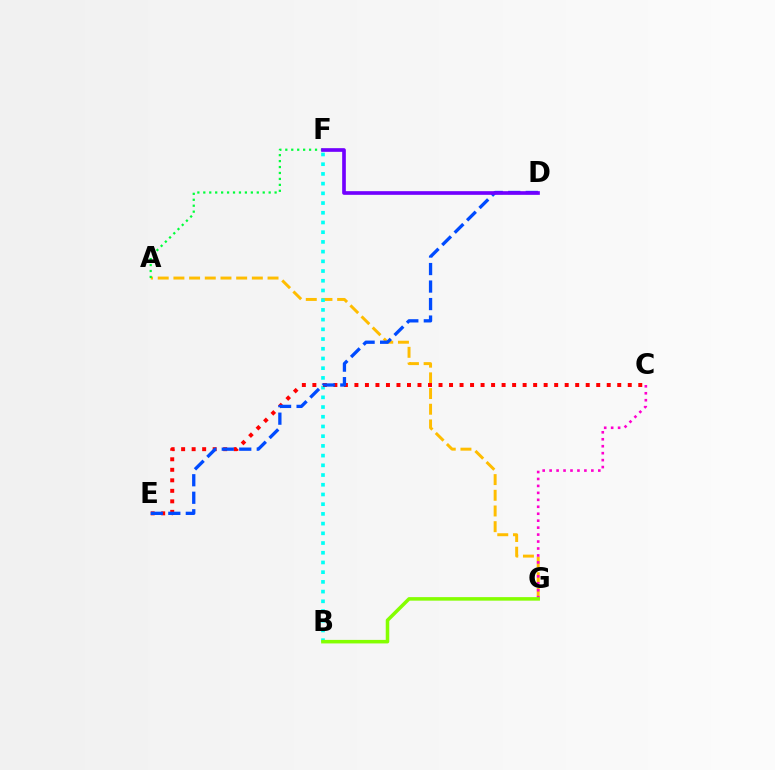{('A', 'G'): [{'color': '#ffbd00', 'line_style': 'dashed', 'thickness': 2.13}], ('C', 'G'): [{'color': '#ff00cf', 'line_style': 'dotted', 'thickness': 1.89}], ('B', 'F'): [{'color': '#00fff6', 'line_style': 'dotted', 'thickness': 2.64}], ('C', 'E'): [{'color': '#ff0000', 'line_style': 'dotted', 'thickness': 2.86}], ('A', 'F'): [{'color': '#00ff39', 'line_style': 'dotted', 'thickness': 1.61}], ('D', 'E'): [{'color': '#004bff', 'line_style': 'dashed', 'thickness': 2.38}], ('D', 'F'): [{'color': '#7200ff', 'line_style': 'solid', 'thickness': 2.64}], ('B', 'G'): [{'color': '#84ff00', 'line_style': 'solid', 'thickness': 2.54}]}